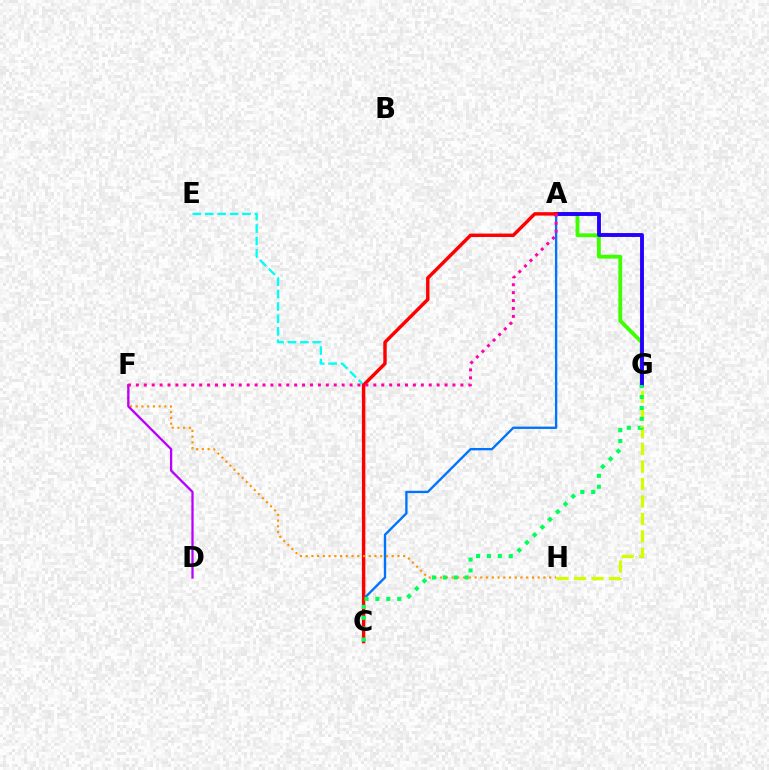{('A', 'G'): [{'color': '#3dff00', 'line_style': 'solid', 'thickness': 2.76}, {'color': '#2500ff', 'line_style': 'solid', 'thickness': 2.8}], ('C', 'E'): [{'color': '#00fff6', 'line_style': 'dashed', 'thickness': 1.69}], ('G', 'H'): [{'color': '#d1ff00', 'line_style': 'dashed', 'thickness': 2.37}], ('A', 'C'): [{'color': '#0074ff', 'line_style': 'solid', 'thickness': 1.69}, {'color': '#ff0000', 'line_style': 'solid', 'thickness': 2.46}], ('F', 'H'): [{'color': '#ff9400', 'line_style': 'dotted', 'thickness': 1.56}], ('D', 'F'): [{'color': '#b900ff', 'line_style': 'solid', 'thickness': 1.65}], ('A', 'F'): [{'color': '#ff00ac', 'line_style': 'dotted', 'thickness': 2.15}], ('C', 'G'): [{'color': '#00ff5c', 'line_style': 'dotted', 'thickness': 2.96}]}